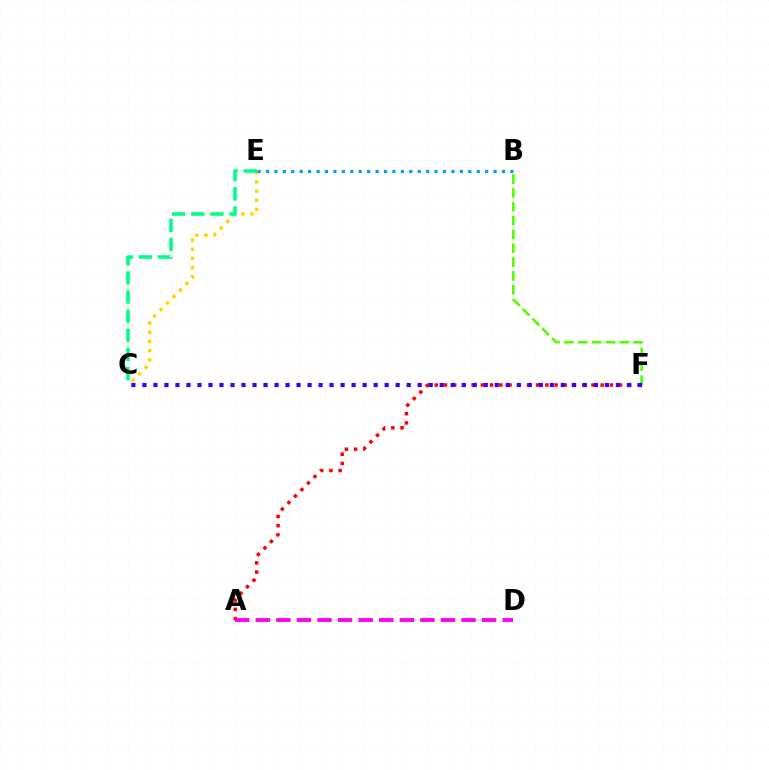{('C', 'E'): [{'color': '#ffd500', 'line_style': 'dotted', 'thickness': 2.49}, {'color': '#00ff86', 'line_style': 'dashed', 'thickness': 2.6}], ('B', 'F'): [{'color': '#4fff00', 'line_style': 'dashed', 'thickness': 1.88}], ('A', 'F'): [{'color': '#ff0000', 'line_style': 'dotted', 'thickness': 2.5}], ('A', 'D'): [{'color': '#ff00ed', 'line_style': 'dashed', 'thickness': 2.8}], ('B', 'E'): [{'color': '#009eff', 'line_style': 'dotted', 'thickness': 2.29}], ('C', 'F'): [{'color': '#3700ff', 'line_style': 'dotted', 'thickness': 2.99}]}